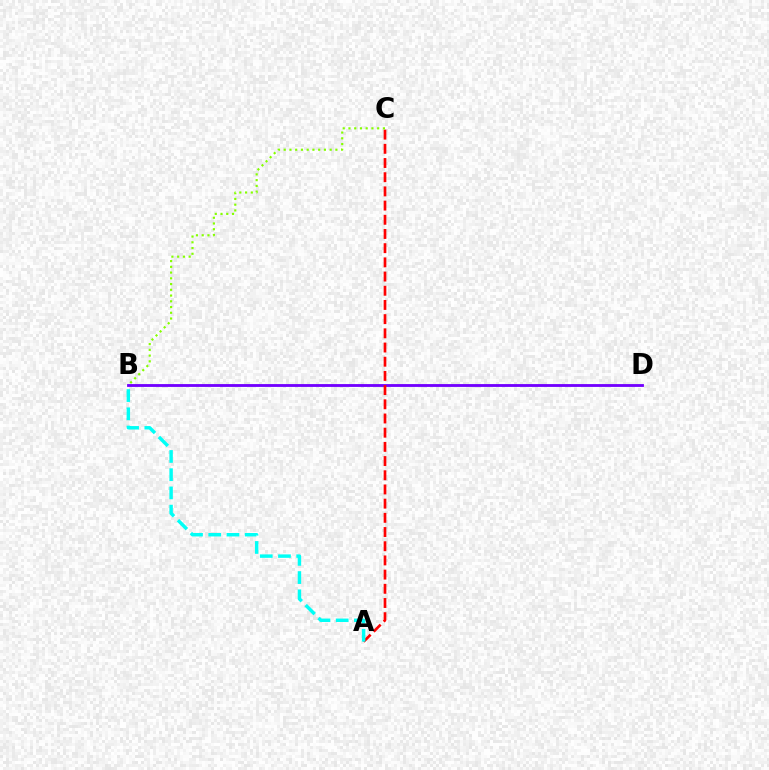{('B', 'D'): [{'color': '#7200ff', 'line_style': 'solid', 'thickness': 2.04}], ('A', 'C'): [{'color': '#ff0000', 'line_style': 'dashed', 'thickness': 1.93}], ('A', 'B'): [{'color': '#00fff6', 'line_style': 'dashed', 'thickness': 2.48}], ('B', 'C'): [{'color': '#84ff00', 'line_style': 'dotted', 'thickness': 1.56}]}